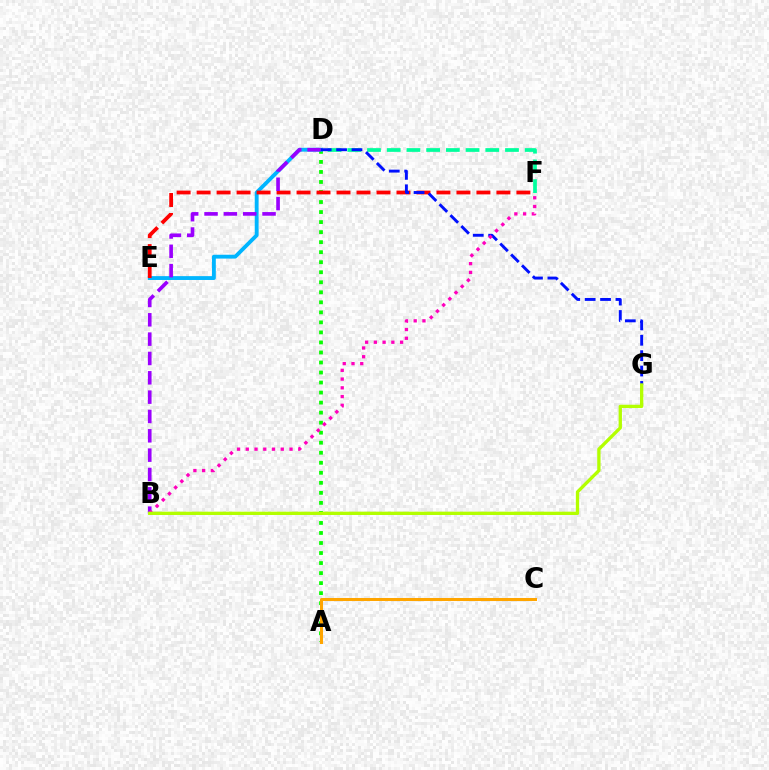{('A', 'D'): [{'color': '#08ff00', 'line_style': 'dotted', 'thickness': 2.72}], ('D', 'F'): [{'color': '#00ff9d', 'line_style': 'dashed', 'thickness': 2.68}], ('D', 'E'): [{'color': '#00b5ff', 'line_style': 'solid', 'thickness': 2.77}], ('E', 'F'): [{'color': '#ff0000', 'line_style': 'dashed', 'thickness': 2.72}], ('B', 'D'): [{'color': '#9b00ff', 'line_style': 'dashed', 'thickness': 2.63}], ('D', 'G'): [{'color': '#0010ff', 'line_style': 'dashed', 'thickness': 2.09}], ('B', 'F'): [{'color': '#ff00bd', 'line_style': 'dotted', 'thickness': 2.38}], ('A', 'C'): [{'color': '#ffa500', 'line_style': 'solid', 'thickness': 2.18}], ('B', 'G'): [{'color': '#b3ff00', 'line_style': 'solid', 'thickness': 2.38}]}